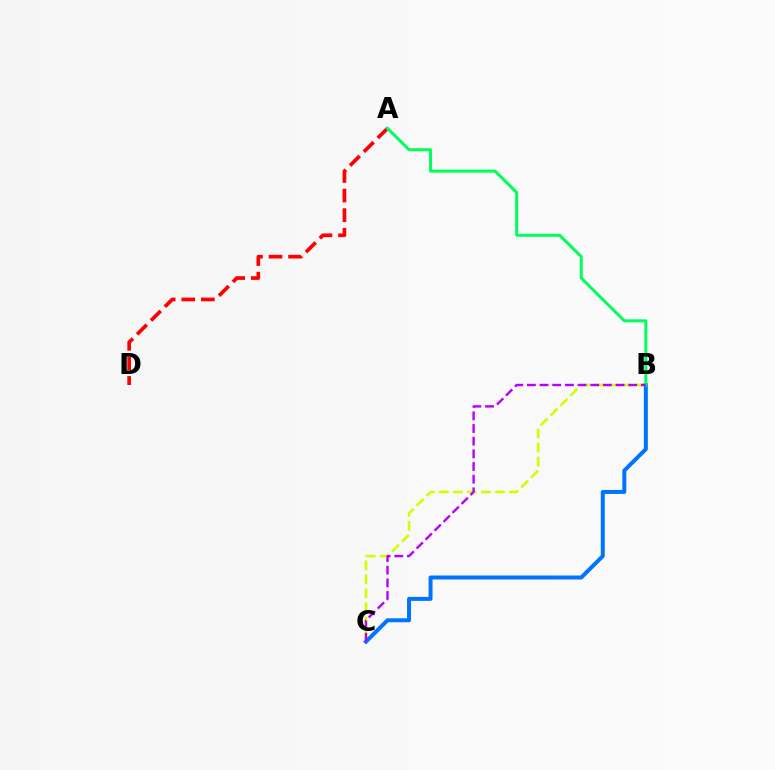{('A', 'D'): [{'color': '#ff0000', 'line_style': 'dashed', 'thickness': 2.66}], ('B', 'C'): [{'color': '#d1ff00', 'line_style': 'dashed', 'thickness': 1.9}, {'color': '#0074ff', 'line_style': 'solid', 'thickness': 2.87}, {'color': '#b900ff', 'line_style': 'dashed', 'thickness': 1.72}], ('A', 'B'): [{'color': '#00ff5c', 'line_style': 'solid', 'thickness': 2.18}]}